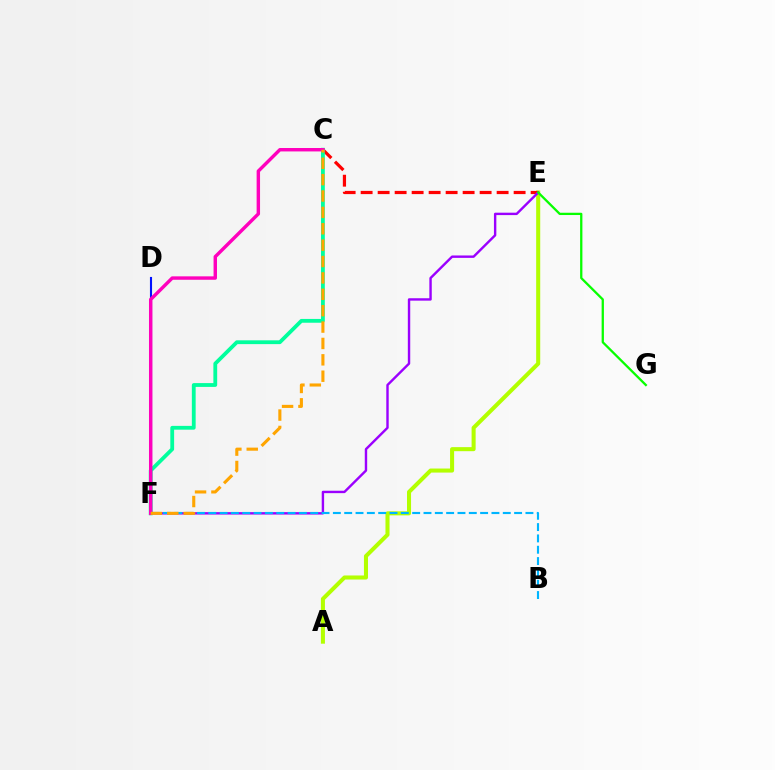{('D', 'F'): [{'color': '#0010ff', 'line_style': 'solid', 'thickness': 1.52}], ('A', 'E'): [{'color': '#b3ff00', 'line_style': 'solid', 'thickness': 2.91}], ('C', 'E'): [{'color': '#ff0000', 'line_style': 'dashed', 'thickness': 2.31}], ('E', 'F'): [{'color': '#9b00ff', 'line_style': 'solid', 'thickness': 1.73}], ('C', 'F'): [{'color': '#00ff9d', 'line_style': 'solid', 'thickness': 2.74}, {'color': '#ff00bd', 'line_style': 'solid', 'thickness': 2.46}, {'color': '#ffa500', 'line_style': 'dashed', 'thickness': 2.23}], ('E', 'G'): [{'color': '#08ff00', 'line_style': 'solid', 'thickness': 1.65}], ('B', 'F'): [{'color': '#00b5ff', 'line_style': 'dashed', 'thickness': 1.54}]}